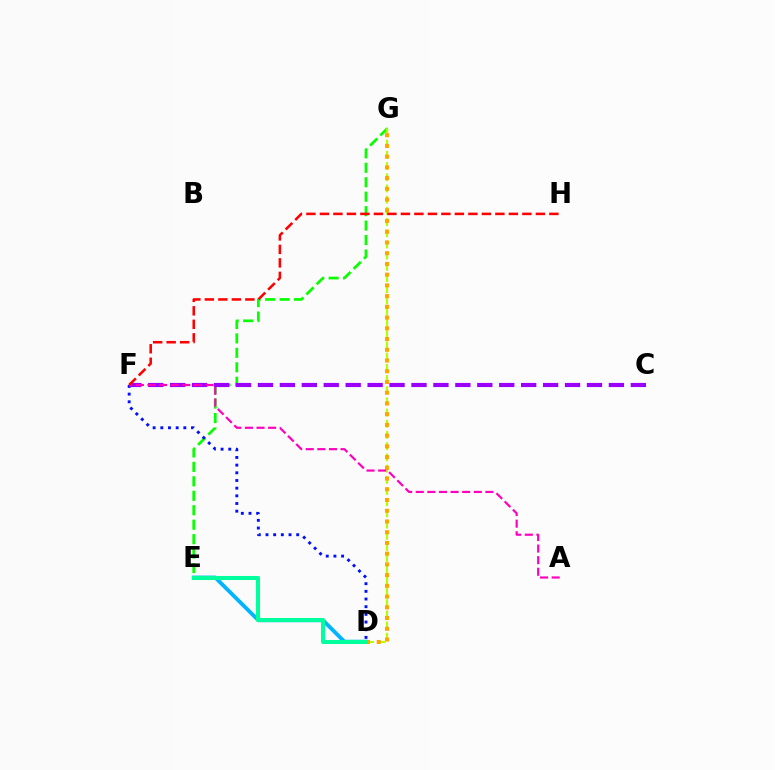{('D', 'E'): [{'color': '#00b5ff', 'line_style': 'solid', 'thickness': 2.76}, {'color': '#00ff9d', 'line_style': 'solid', 'thickness': 2.91}], ('E', 'G'): [{'color': '#08ff00', 'line_style': 'dashed', 'thickness': 1.96}], ('D', 'G'): [{'color': '#b3ff00', 'line_style': 'dashed', 'thickness': 1.52}, {'color': '#ffa500', 'line_style': 'dotted', 'thickness': 2.92}], ('D', 'F'): [{'color': '#0010ff', 'line_style': 'dotted', 'thickness': 2.09}], ('C', 'F'): [{'color': '#9b00ff', 'line_style': 'dashed', 'thickness': 2.98}], ('A', 'F'): [{'color': '#ff00bd', 'line_style': 'dashed', 'thickness': 1.58}], ('F', 'H'): [{'color': '#ff0000', 'line_style': 'dashed', 'thickness': 1.83}]}